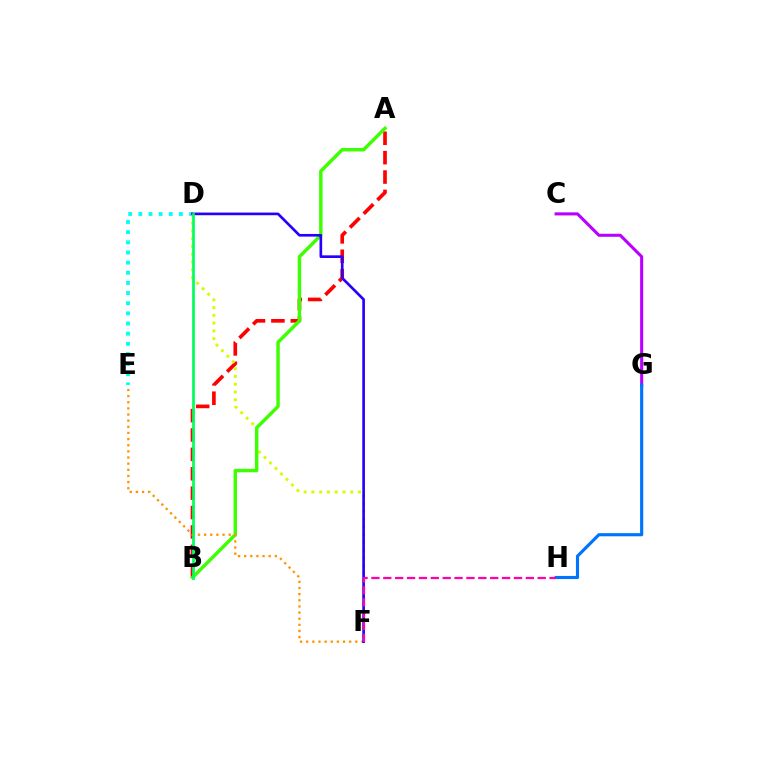{('A', 'B'): [{'color': '#ff0000', 'line_style': 'dashed', 'thickness': 2.63}, {'color': '#3dff00', 'line_style': 'solid', 'thickness': 2.47}], ('C', 'G'): [{'color': '#b900ff', 'line_style': 'solid', 'thickness': 2.2}], ('D', 'E'): [{'color': '#00fff6', 'line_style': 'dotted', 'thickness': 2.76}], ('G', 'H'): [{'color': '#0074ff', 'line_style': 'solid', 'thickness': 2.26}], ('D', 'F'): [{'color': '#d1ff00', 'line_style': 'dotted', 'thickness': 2.11}, {'color': '#2500ff', 'line_style': 'solid', 'thickness': 1.91}], ('E', 'F'): [{'color': '#ff9400', 'line_style': 'dotted', 'thickness': 1.67}], ('B', 'D'): [{'color': '#00ff5c', 'line_style': 'solid', 'thickness': 1.96}], ('F', 'H'): [{'color': '#ff00ac', 'line_style': 'dashed', 'thickness': 1.61}]}